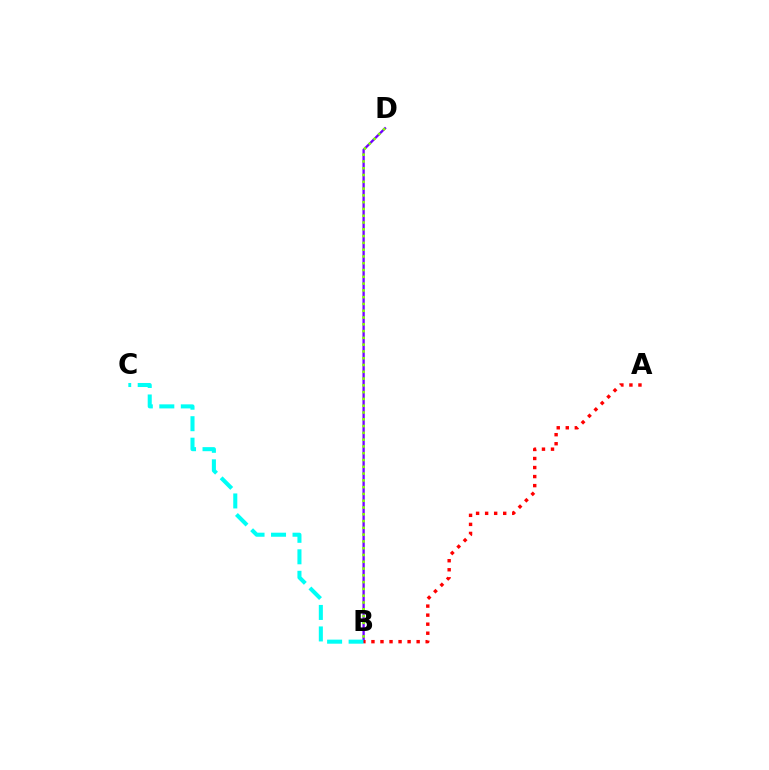{('B', 'D'): [{'color': '#7200ff', 'line_style': 'solid', 'thickness': 1.67}, {'color': '#84ff00', 'line_style': 'dotted', 'thickness': 1.84}], ('B', 'C'): [{'color': '#00fff6', 'line_style': 'dashed', 'thickness': 2.92}], ('A', 'B'): [{'color': '#ff0000', 'line_style': 'dotted', 'thickness': 2.46}]}